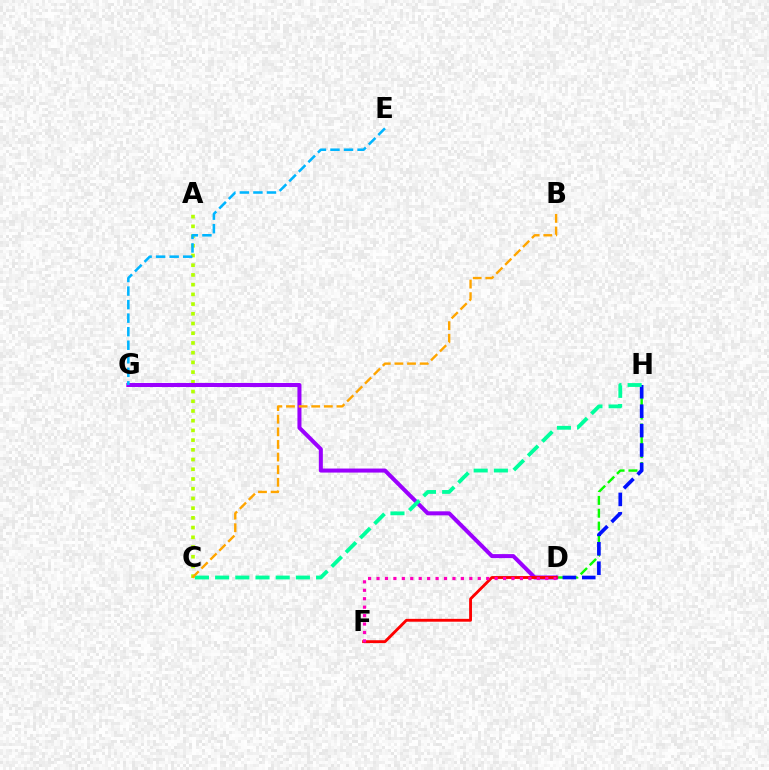{('D', 'H'): [{'color': '#08ff00', 'line_style': 'dashed', 'thickness': 1.74}, {'color': '#0010ff', 'line_style': 'dashed', 'thickness': 2.64}], ('A', 'C'): [{'color': '#b3ff00', 'line_style': 'dotted', 'thickness': 2.64}], ('D', 'G'): [{'color': '#9b00ff', 'line_style': 'solid', 'thickness': 2.9}], ('C', 'H'): [{'color': '#00ff9d', 'line_style': 'dashed', 'thickness': 2.74}], ('E', 'G'): [{'color': '#00b5ff', 'line_style': 'dashed', 'thickness': 1.84}], ('D', 'F'): [{'color': '#ff0000', 'line_style': 'solid', 'thickness': 2.06}, {'color': '#ff00bd', 'line_style': 'dotted', 'thickness': 2.29}], ('B', 'C'): [{'color': '#ffa500', 'line_style': 'dashed', 'thickness': 1.71}]}